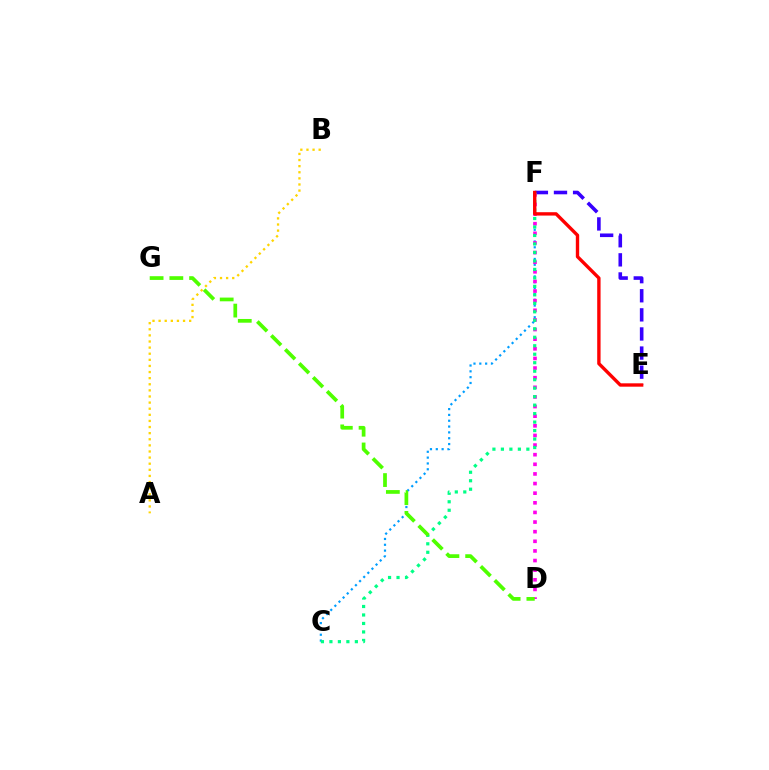{('C', 'F'): [{'color': '#009eff', 'line_style': 'dotted', 'thickness': 1.58}, {'color': '#00ff86', 'line_style': 'dotted', 'thickness': 2.3}], ('E', 'F'): [{'color': '#3700ff', 'line_style': 'dashed', 'thickness': 2.59}, {'color': '#ff0000', 'line_style': 'solid', 'thickness': 2.42}], ('D', 'F'): [{'color': '#ff00ed', 'line_style': 'dotted', 'thickness': 2.61}], ('A', 'B'): [{'color': '#ffd500', 'line_style': 'dotted', 'thickness': 1.66}], ('D', 'G'): [{'color': '#4fff00', 'line_style': 'dashed', 'thickness': 2.68}]}